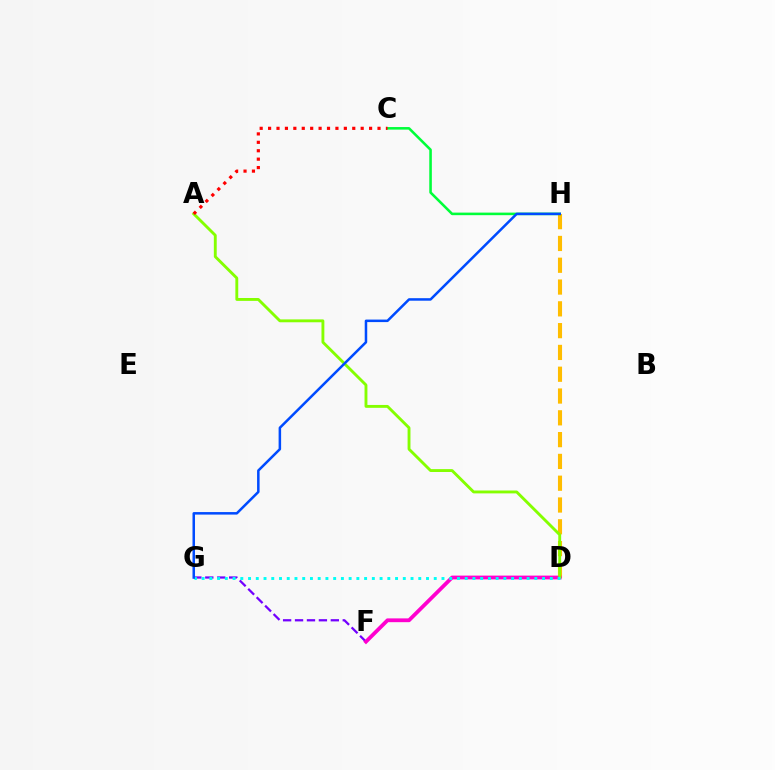{('D', 'H'): [{'color': '#ffbd00', 'line_style': 'dashed', 'thickness': 2.96}], ('F', 'G'): [{'color': '#7200ff', 'line_style': 'dashed', 'thickness': 1.62}], ('D', 'F'): [{'color': '#ff00cf', 'line_style': 'solid', 'thickness': 2.73}], ('A', 'D'): [{'color': '#84ff00', 'line_style': 'solid', 'thickness': 2.07}], ('C', 'H'): [{'color': '#00ff39', 'line_style': 'solid', 'thickness': 1.85}], ('D', 'G'): [{'color': '#00fff6', 'line_style': 'dotted', 'thickness': 2.1}], ('G', 'H'): [{'color': '#004bff', 'line_style': 'solid', 'thickness': 1.81}], ('A', 'C'): [{'color': '#ff0000', 'line_style': 'dotted', 'thickness': 2.29}]}